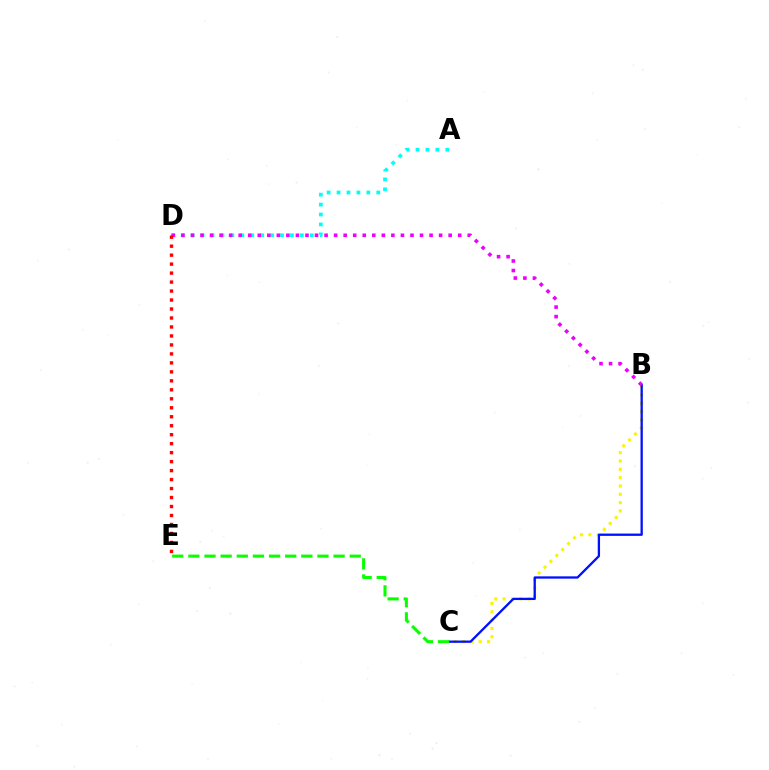{('B', 'C'): [{'color': '#fcf500', 'line_style': 'dotted', 'thickness': 2.26}, {'color': '#0010ff', 'line_style': 'solid', 'thickness': 1.66}], ('A', 'D'): [{'color': '#00fff6', 'line_style': 'dotted', 'thickness': 2.7}], ('C', 'E'): [{'color': '#08ff00', 'line_style': 'dashed', 'thickness': 2.19}], ('B', 'D'): [{'color': '#ee00ff', 'line_style': 'dotted', 'thickness': 2.59}], ('D', 'E'): [{'color': '#ff0000', 'line_style': 'dotted', 'thickness': 2.44}]}